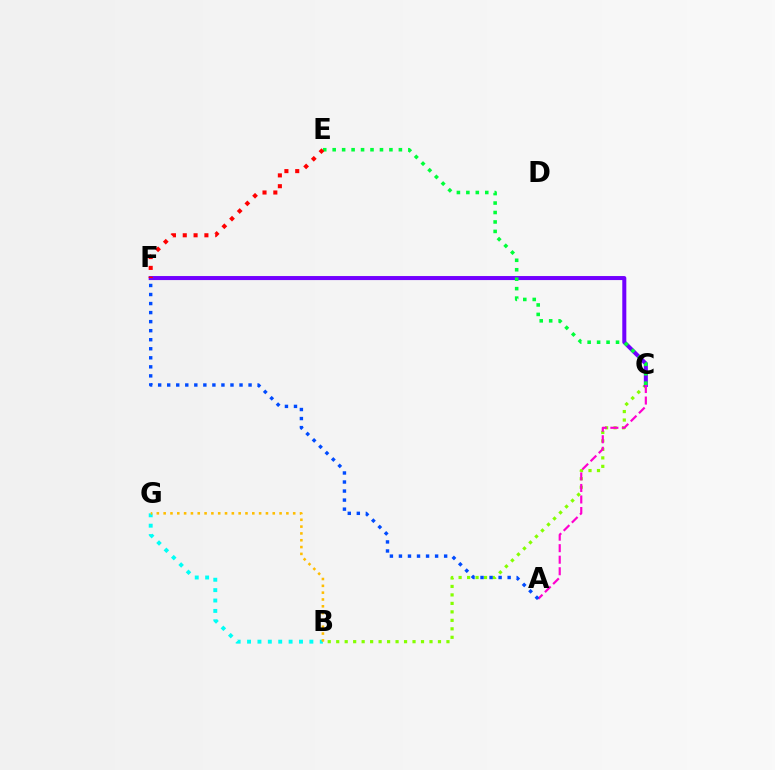{('B', 'C'): [{'color': '#84ff00', 'line_style': 'dotted', 'thickness': 2.3}], ('C', 'F'): [{'color': '#7200ff', 'line_style': 'solid', 'thickness': 2.9}], ('C', 'E'): [{'color': '#00ff39', 'line_style': 'dotted', 'thickness': 2.57}], ('A', 'C'): [{'color': '#ff00cf', 'line_style': 'dashed', 'thickness': 1.57}], ('E', 'F'): [{'color': '#ff0000', 'line_style': 'dotted', 'thickness': 2.94}], ('A', 'F'): [{'color': '#004bff', 'line_style': 'dotted', 'thickness': 2.46}], ('B', 'G'): [{'color': '#00fff6', 'line_style': 'dotted', 'thickness': 2.82}, {'color': '#ffbd00', 'line_style': 'dotted', 'thickness': 1.85}]}